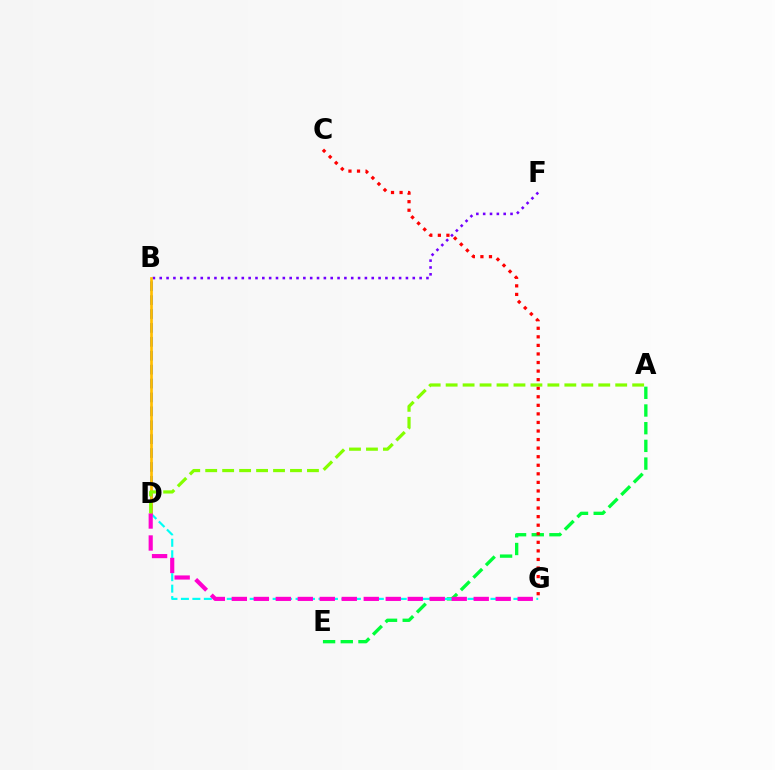{('A', 'E'): [{'color': '#00ff39', 'line_style': 'dashed', 'thickness': 2.4}], ('D', 'G'): [{'color': '#00fff6', 'line_style': 'dashed', 'thickness': 1.56}, {'color': '#ff00cf', 'line_style': 'dashed', 'thickness': 2.99}], ('B', 'D'): [{'color': '#004bff', 'line_style': 'dashed', 'thickness': 1.89}, {'color': '#ffbd00', 'line_style': 'solid', 'thickness': 1.93}], ('B', 'F'): [{'color': '#7200ff', 'line_style': 'dotted', 'thickness': 1.86}], ('C', 'G'): [{'color': '#ff0000', 'line_style': 'dotted', 'thickness': 2.33}], ('A', 'D'): [{'color': '#84ff00', 'line_style': 'dashed', 'thickness': 2.3}]}